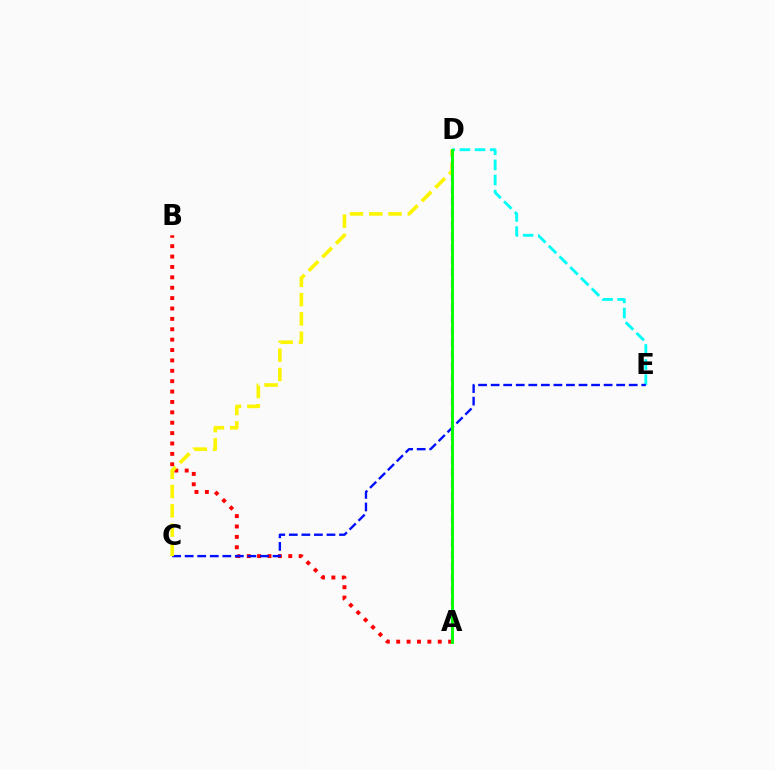{('D', 'E'): [{'color': '#00fff6', 'line_style': 'dashed', 'thickness': 2.06}], ('A', 'B'): [{'color': '#ff0000', 'line_style': 'dotted', 'thickness': 2.82}], ('C', 'E'): [{'color': '#0010ff', 'line_style': 'dashed', 'thickness': 1.71}], ('C', 'D'): [{'color': '#fcf500', 'line_style': 'dashed', 'thickness': 2.62}], ('A', 'D'): [{'color': '#ee00ff', 'line_style': 'dashed', 'thickness': 1.6}, {'color': '#08ff00', 'line_style': 'solid', 'thickness': 2.11}]}